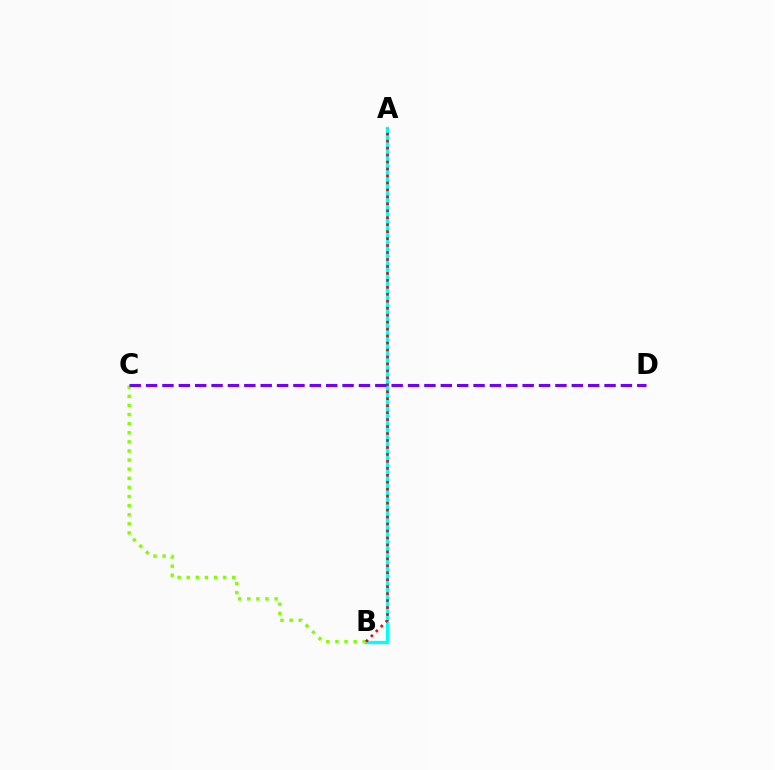{('A', 'B'): [{'color': '#00fff6', 'line_style': 'solid', 'thickness': 2.38}, {'color': '#ff0000', 'line_style': 'dotted', 'thickness': 1.89}], ('B', 'C'): [{'color': '#84ff00', 'line_style': 'dotted', 'thickness': 2.47}], ('C', 'D'): [{'color': '#7200ff', 'line_style': 'dashed', 'thickness': 2.22}]}